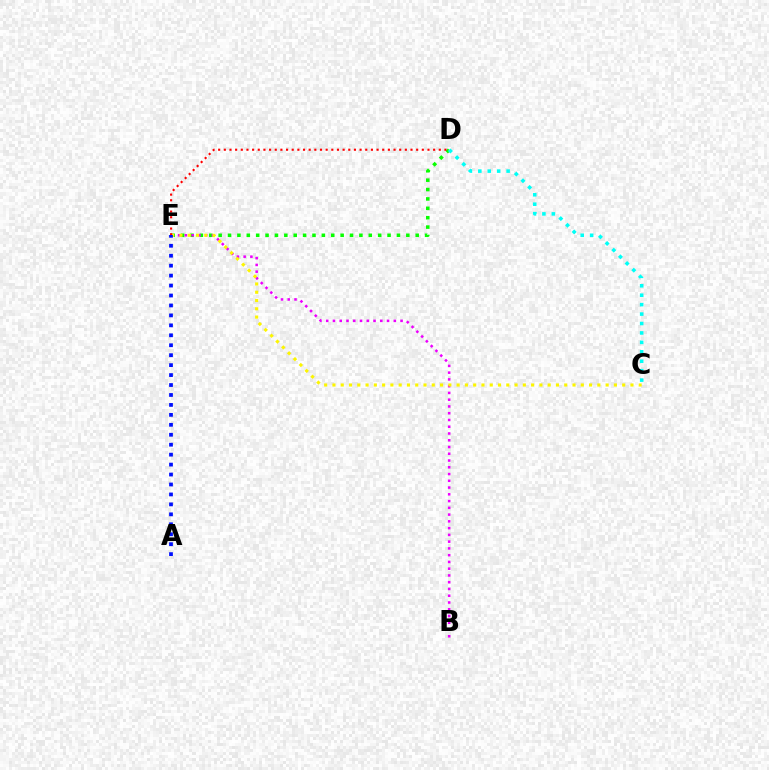{('D', 'E'): [{'color': '#08ff00', 'line_style': 'dotted', 'thickness': 2.55}, {'color': '#ff0000', 'line_style': 'dotted', 'thickness': 1.54}], ('B', 'E'): [{'color': '#ee00ff', 'line_style': 'dotted', 'thickness': 1.84}], ('C', 'E'): [{'color': '#fcf500', 'line_style': 'dotted', 'thickness': 2.25}], ('A', 'E'): [{'color': '#0010ff', 'line_style': 'dotted', 'thickness': 2.7}], ('C', 'D'): [{'color': '#00fff6', 'line_style': 'dotted', 'thickness': 2.56}]}